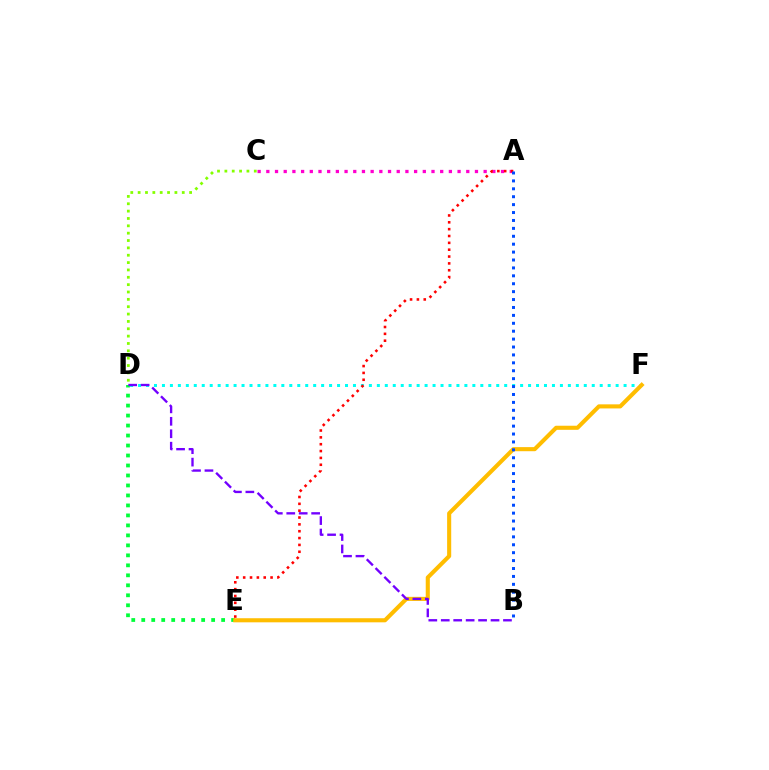{('D', 'E'): [{'color': '#00ff39', 'line_style': 'dotted', 'thickness': 2.71}], ('A', 'C'): [{'color': '#ff00cf', 'line_style': 'dotted', 'thickness': 2.36}], ('C', 'D'): [{'color': '#84ff00', 'line_style': 'dotted', 'thickness': 2.0}], ('D', 'F'): [{'color': '#00fff6', 'line_style': 'dotted', 'thickness': 2.16}], ('E', 'F'): [{'color': '#ffbd00', 'line_style': 'solid', 'thickness': 2.94}], ('B', 'D'): [{'color': '#7200ff', 'line_style': 'dashed', 'thickness': 1.69}], ('A', 'E'): [{'color': '#ff0000', 'line_style': 'dotted', 'thickness': 1.86}], ('A', 'B'): [{'color': '#004bff', 'line_style': 'dotted', 'thickness': 2.15}]}